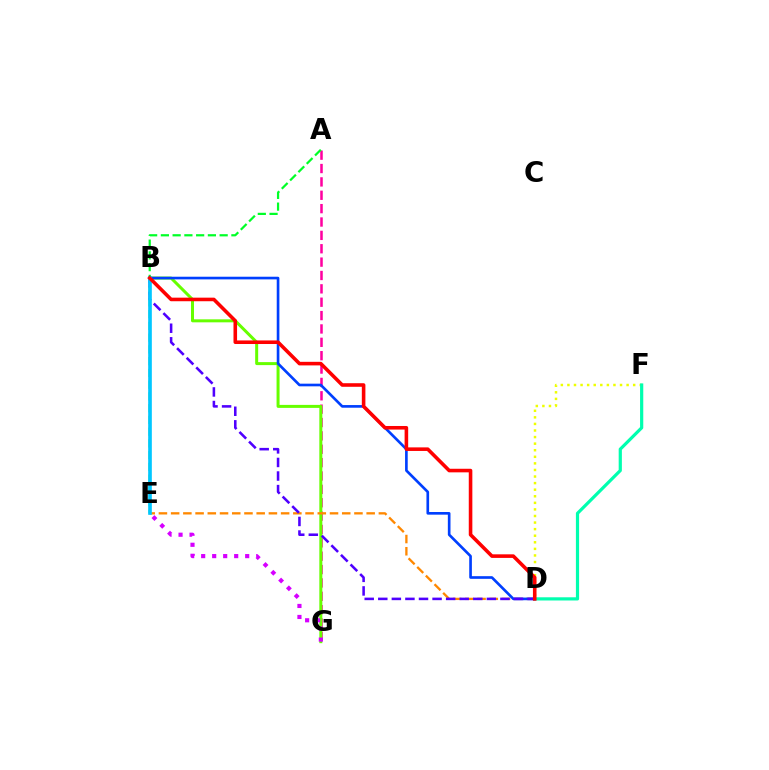{('A', 'G'): [{'color': '#ff00a0', 'line_style': 'dashed', 'thickness': 1.82}], ('D', 'F'): [{'color': '#eeff00', 'line_style': 'dotted', 'thickness': 1.79}, {'color': '#00ffaf', 'line_style': 'solid', 'thickness': 2.3}], ('B', 'G'): [{'color': '#66ff00', 'line_style': 'solid', 'thickness': 2.16}], ('A', 'E'): [{'color': '#00ff27', 'line_style': 'dashed', 'thickness': 1.6}], ('D', 'E'): [{'color': '#ff8800', 'line_style': 'dashed', 'thickness': 1.66}], ('B', 'D'): [{'color': '#003fff', 'line_style': 'solid', 'thickness': 1.91}, {'color': '#4f00ff', 'line_style': 'dashed', 'thickness': 1.84}, {'color': '#ff0000', 'line_style': 'solid', 'thickness': 2.58}], ('E', 'G'): [{'color': '#d600ff', 'line_style': 'dotted', 'thickness': 2.99}], ('B', 'E'): [{'color': '#00c7ff', 'line_style': 'solid', 'thickness': 2.63}]}